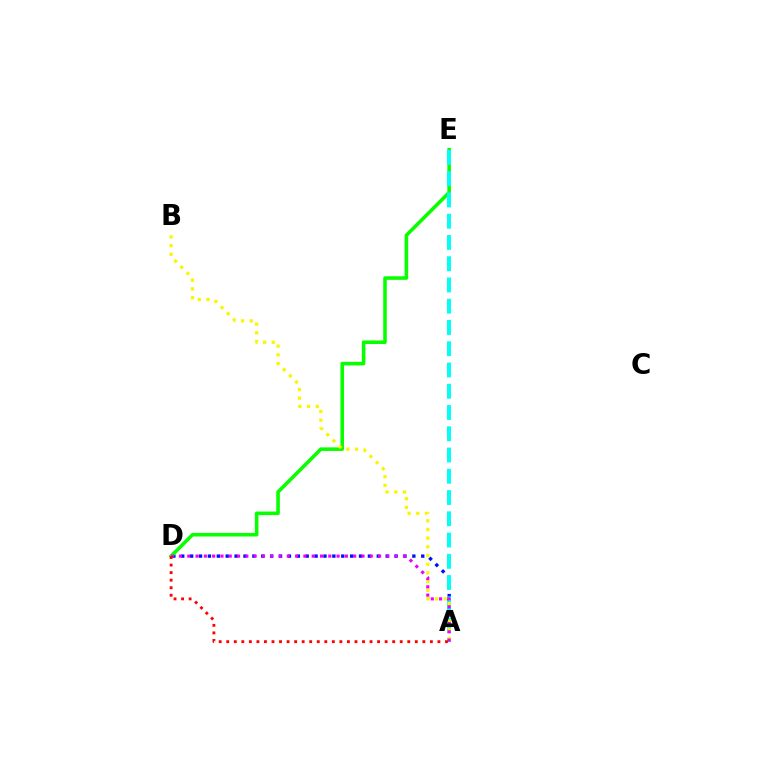{('A', 'D'): [{'color': '#0010ff', 'line_style': 'dotted', 'thickness': 2.41}, {'color': '#ee00ff', 'line_style': 'dotted', 'thickness': 2.25}, {'color': '#ff0000', 'line_style': 'dotted', 'thickness': 2.05}], ('D', 'E'): [{'color': '#08ff00', 'line_style': 'solid', 'thickness': 2.57}], ('A', 'E'): [{'color': '#00fff6', 'line_style': 'dashed', 'thickness': 2.89}], ('A', 'B'): [{'color': '#fcf500', 'line_style': 'dotted', 'thickness': 2.36}]}